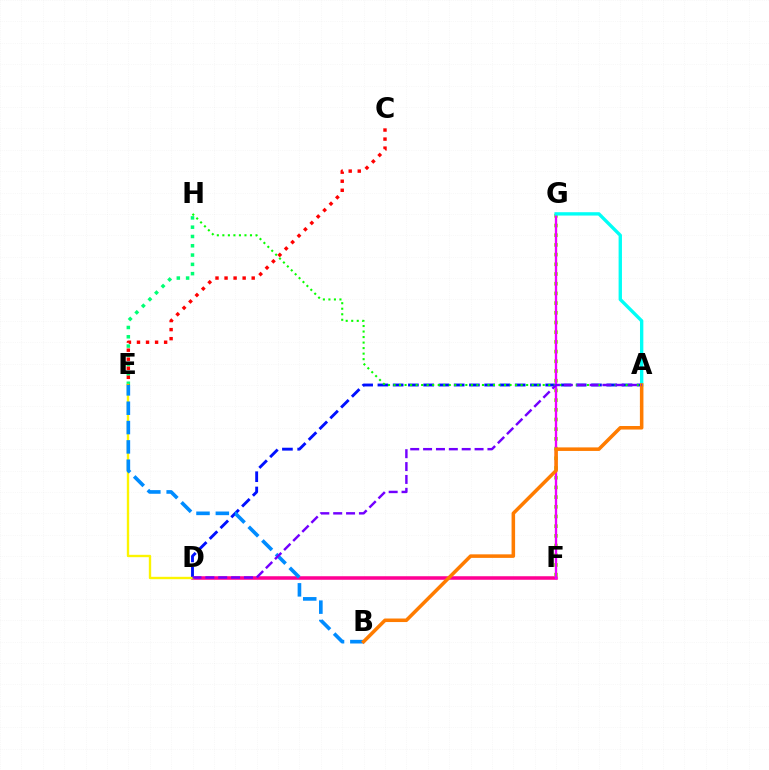{('D', 'F'): [{'color': '#ff0094', 'line_style': 'solid', 'thickness': 2.54}], ('A', 'D'): [{'color': '#0010ff', 'line_style': 'dashed', 'thickness': 2.07}, {'color': '#7200ff', 'line_style': 'dashed', 'thickness': 1.75}], ('E', 'H'): [{'color': '#00ff74', 'line_style': 'dotted', 'thickness': 2.53}], ('A', 'H'): [{'color': '#08ff00', 'line_style': 'dotted', 'thickness': 1.5}], ('D', 'E'): [{'color': '#fcf500', 'line_style': 'solid', 'thickness': 1.71}], ('B', 'E'): [{'color': '#008cff', 'line_style': 'dashed', 'thickness': 2.63}], ('F', 'G'): [{'color': '#84ff00', 'line_style': 'dotted', 'thickness': 2.63}, {'color': '#ee00ff', 'line_style': 'solid', 'thickness': 1.7}], ('A', 'G'): [{'color': '#00fff6', 'line_style': 'solid', 'thickness': 2.42}], ('A', 'B'): [{'color': '#ff7c00', 'line_style': 'solid', 'thickness': 2.55}], ('C', 'E'): [{'color': '#ff0000', 'line_style': 'dotted', 'thickness': 2.46}]}